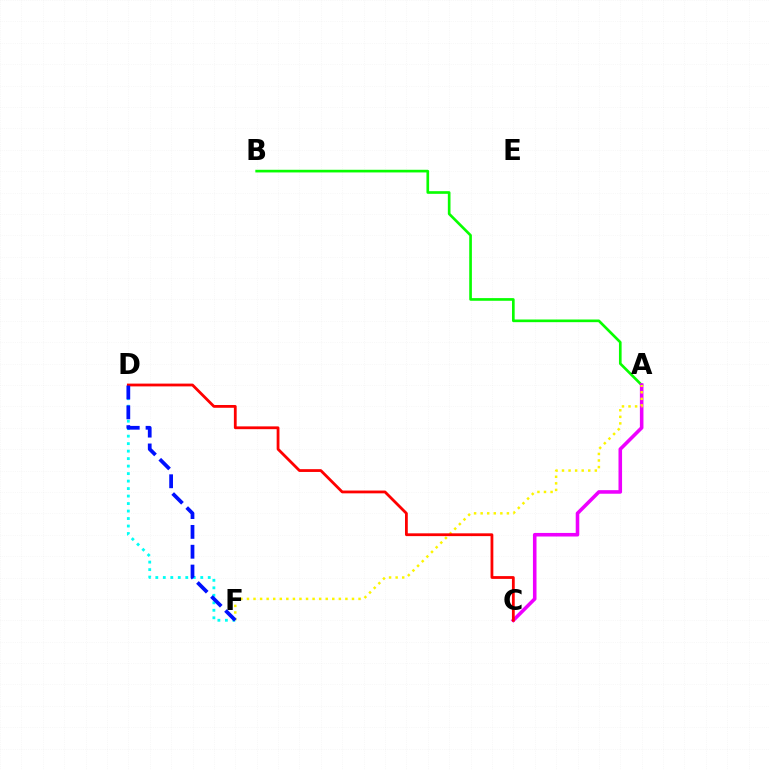{('A', 'B'): [{'color': '#08ff00', 'line_style': 'solid', 'thickness': 1.92}], ('A', 'C'): [{'color': '#ee00ff', 'line_style': 'solid', 'thickness': 2.57}], ('A', 'F'): [{'color': '#fcf500', 'line_style': 'dotted', 'thickness': 1.78}], ('D', 'F'): [{'color': '#00fff6', 'line_style': 'dotted', 'thickness': 2.03}, {'color': '#0010ff', 'line_style': 'dashed', 'thickness': 2.69}], ('C', 'D'): [{'color': '#ff0000', 'line_style': 'solid', 'thickness': 2.01}]}